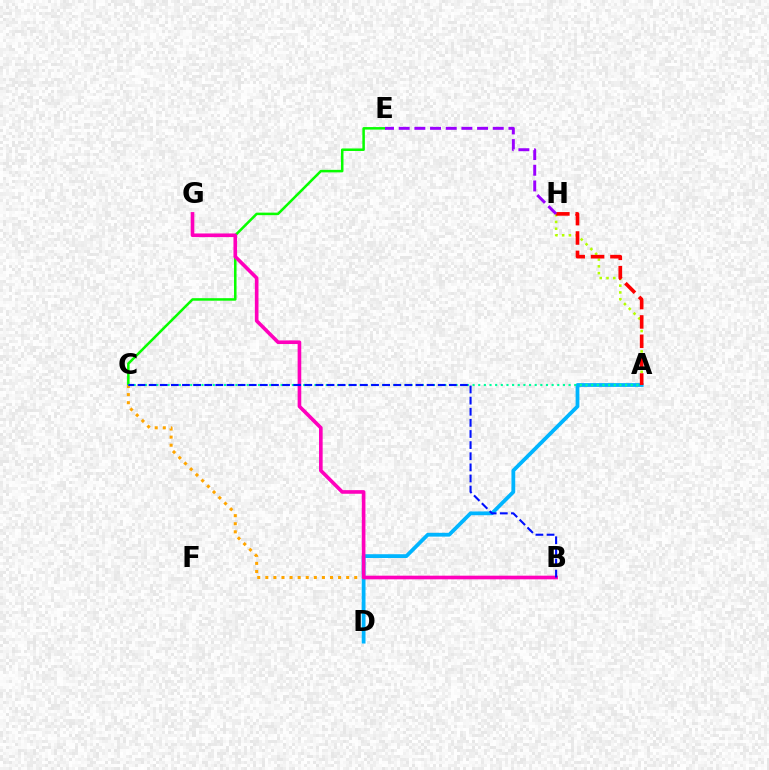{('A', 'D'): [{'color': '#00b5ff', 'line_style': 'solid', 'thickness': 2.72}], ('C', 'E'): [{'color': '#08ff00', 'line_style': 'solid', 'thickness': 1.82}], ('A', 'H'): [{'color': '#b3ff00', 'line_style': 'dotted', 'thickness': 1.84}, {'color': '#ff0000', 'line_style': 'dashed', 'thickness': 2.63}], ('B', 'C'): [{'color': '#ffa500', 'line_style': 'dotted', 'thickness': 2.2}, {'color': '#0010ff', 'line_style': 'dashed', 'thickness': 1.51}], ('A', 'C'): [{'color': '#00ff9d', 'line_style': 'dotted', 'thickness': 1.53}], ('E', 'H'): [{'color': '#9b00ff', 'line_style': 'dashed', 'thickness': 2.13}], ('B', 'G'): [{'color': '#ff00bd', 'line_style': 'solid', 'thickness': 2.61}]}